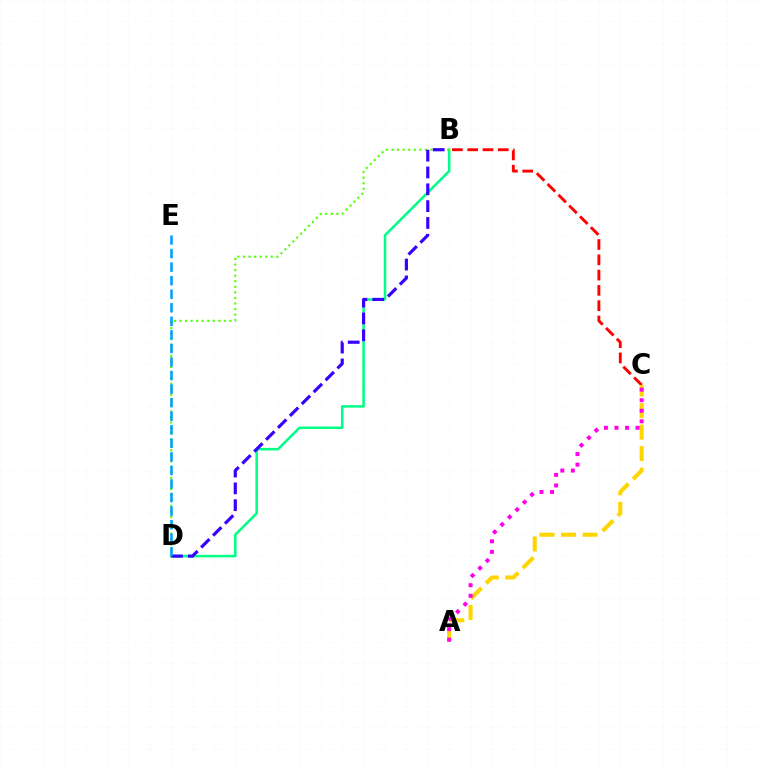{('B', 'C'): [{'color': '#ff0000', 'line_style': 'dashed', 'thickness': 2.08}], ('B', 'D'): [{'color': '#00ff86', 'line_style': 'solid', 'thickness': 1.83}, {'color': '#4fff00', 'line_style': 'dotted', 'thickness': 1.51}, {'color': '#3700ff', 'line_style': 'dashed', 'thickness': 2.29}], ('A', 'C'): [{'color': '#ffd500', 'line_style': 'dashed', 'thickness': 2.92}, {'color': '#ff00ed', 'line_style': 'dotted', 'thickness': 2.87}], ('D', 'E'): [{'color': '#009eff', 'line_style': 'dashed', 'thickness': 1.84}]}